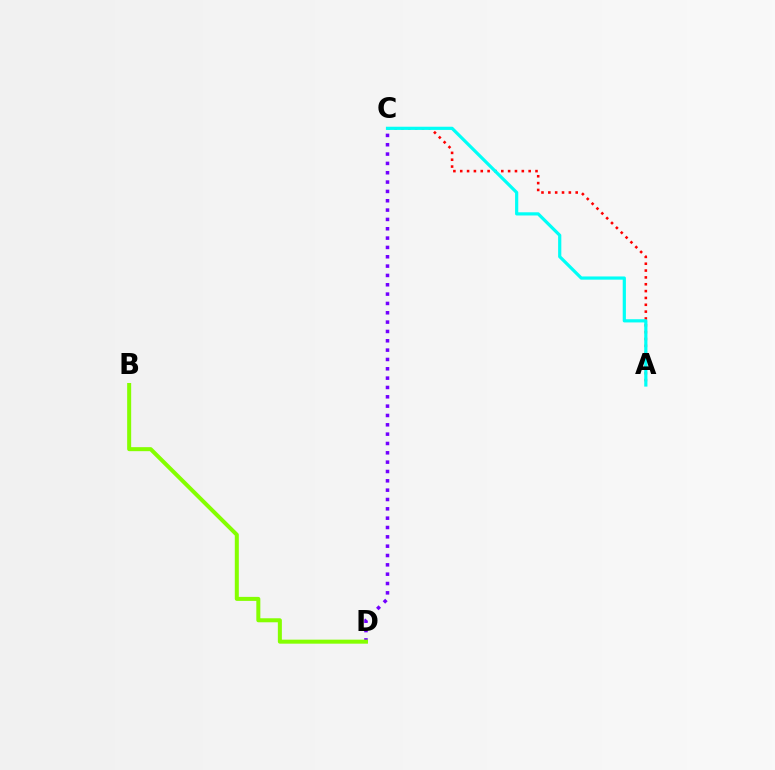{('A', 'C'): [{'color': '#ff0000', 'line_style': 'dotted', 'thickness': 1.86}, {'color': '#00fff6', 'line_style': 'solid', 'thickness': 2.3}], ('C', 'D'): [{'color': '#7200ff', 'line_style': 'dotted', 'thickness': 2.54}], ('B', 'D'): [{'color': '#84ff00', 'line_style': 'solid', 'thickness': 2.89}]}